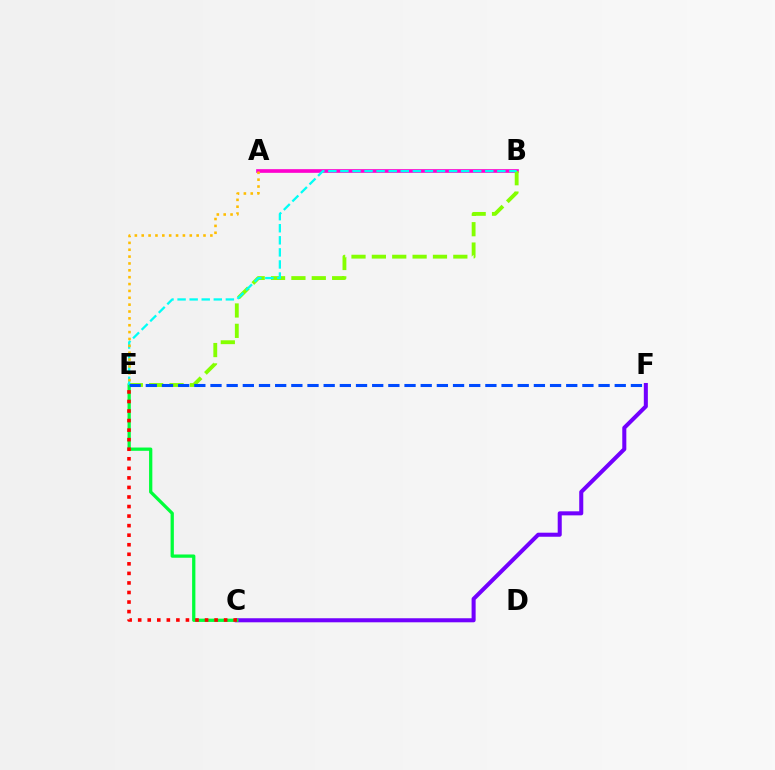{('C', 'F'): [{'color': '#7200ff', 'line_style': 'solid', 'thickness': 2.91}], ('C', 'E'): [{'color': '#00ff39', 'line_style': 'solid', 'thickness': 2.36}, {'color': '#ff0000', 'line_style': 'dotted', 'thickness': 2.59}], ('A', 'B'): [{'color': '#ff00cf', 'line_style': 'solid', 'thickness': 2.64}], ('B', 'E'): [{'color': '#84ff00', 'line_style': 'dashed', 'thickness': 2.77}, {'color': '#00fff6', 'line_style': 'dashed', 'thickness': 1.64}], ('A', 'E'): [{'color': '#ffbd00', 'line_style': 'dotted', 'thickness': 1.87}], ('E', 'F'): [{'color': '#004bff', 'line_style': 'dashed', 'thickness': 2.2}]}